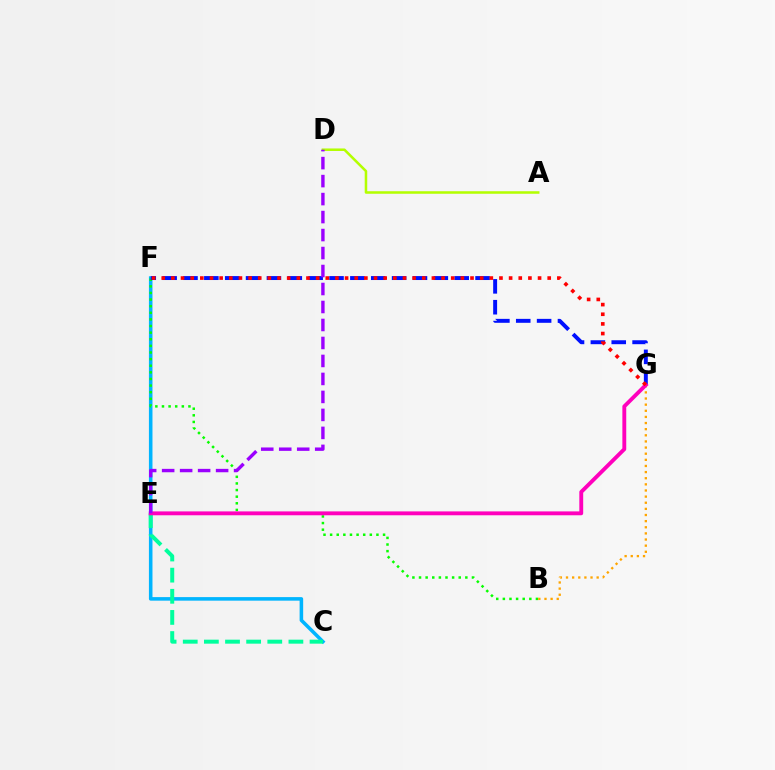{('C', 'F'): [{'color': '#00b5ff', 'line_style': 'solid', 'thickness': 2.56}], ('A', 'D'): [{'color': '#b3ff00', 'line_style': 'solid', 'thickness': 1.82}], ('B', 'F'): [{'color': '#08ff00', 'line_style': 'dotted', 'thickness': 1.8}], ('F', 'G'): [{'color': '#0010ff', 'line_style': 'dashed', 'thickness': 2.83}, {'color': '#ff0000', 'line_style': 'dotted', 'thickness': 2.62}], ('B', 'G'): [{'color': '#ffa500', 'line_style': 'dotted', 'thickness': 1.67}], ('C', 'E'): [{'color': '#00ff9d', 'line_style': 'dashed', 'thickness': 2.87}], ('E', 'G'): [{'color': '#ff00bd', 'line_style': 'solid', 'thickness': 2.79}], ('D', 'E'): [{'color': '#9b00ff', 'line_style': 'dashed', 'thickness': 2.44}]}